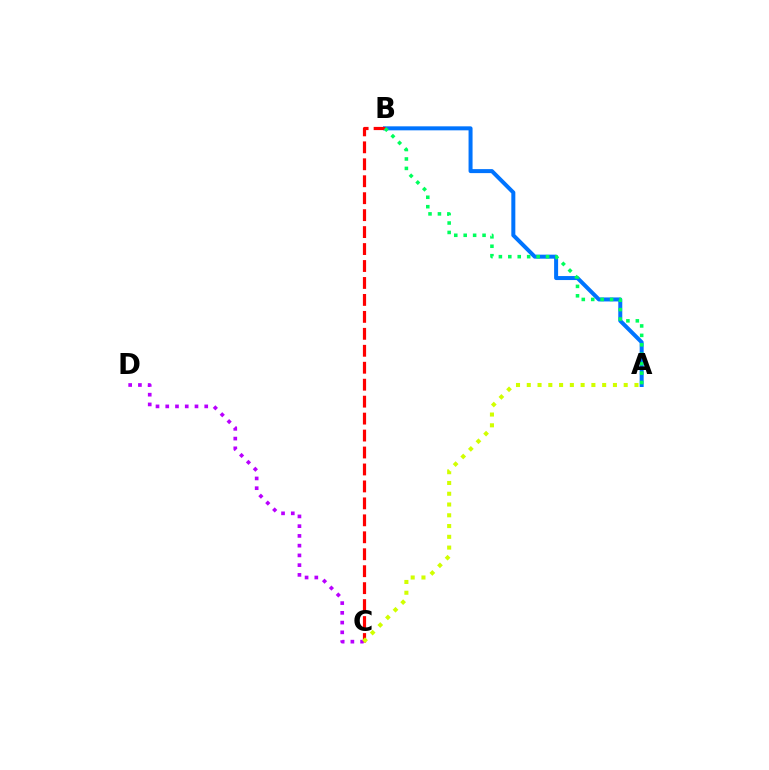{('A', 'B'): [{'color': '#0074ff', 'line_style': 'solid', 'thickness': 2.88}, {'color': '#00ff5c', 'line_style': 'dotted', 'thickness': 2.56}], ('B', 'C'): [{'color': '#ff0000', 'line_style': 'dashed', 'thickness': 2.3}], ('C', 'D'): [{'color': '#b900ff', 'line_style': 'dotted', 'thickness': 2.65}], ('A', 'C'): [{'color': '#d1ff00', 'line_style': 'dotted', 'thickness': 2.93}]}